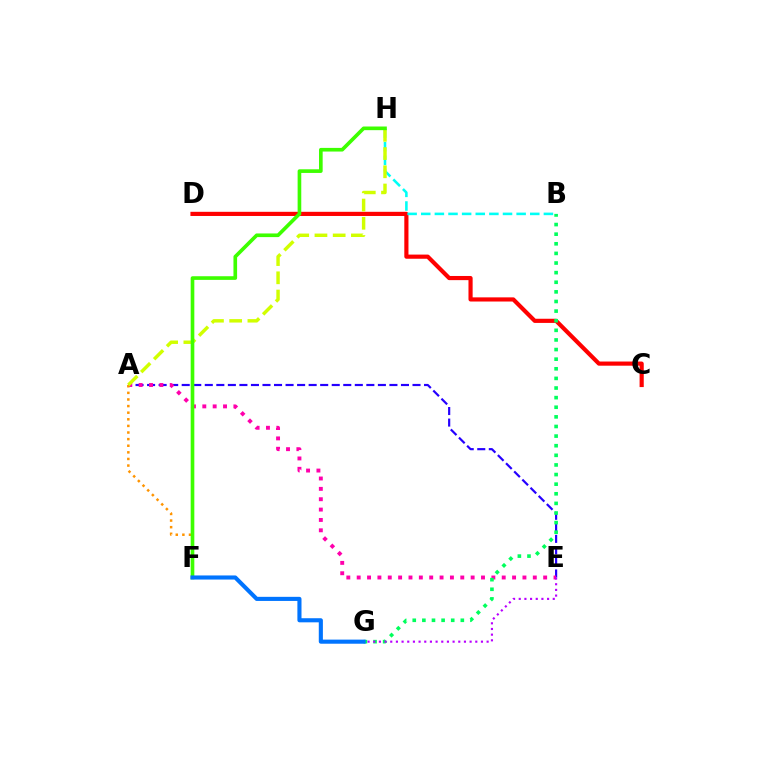{('C', 'D'): [{'color': '#ff0000', 'line_style': 'solid', 'thickness': 2.99}], ('A', 'E'): [{'color': '#2500ff', 'line_style': 'dashed', 'thickness': 1.57}, {'color': '#ff00ac', 'line_style': 'dotted', 'thickness': 2.81}], ('B', 'H'): [{'color': '#00fff6', 'line_style': 'dashed', 'thickness': 1.85}], ('B', 'G'): [{'color': '#00ff5c', 'line_style': 'dotted', 'thickness': 2.61}], ('A', 'F'): [{'color': '#ff9400', 'line_style': 'dotted', 'thickness': 1.8}], ('E', 'G'): [{'color': '#b900ff', 'line_style': 'dotted', 'thickness': 1.54}], ('A', 'H'): [{'color': '#d1ff00', 'line_style': 'dashed', 'thickness': 2.48}], ('F', 'H'): [{'color': '#3dff00', 'line_style': 'solid', 'thickness': 2.63}], ('F', 'G'): [{'color': '#0074ff', 'line_style': 'solid', 'thickness': 2.96}]}